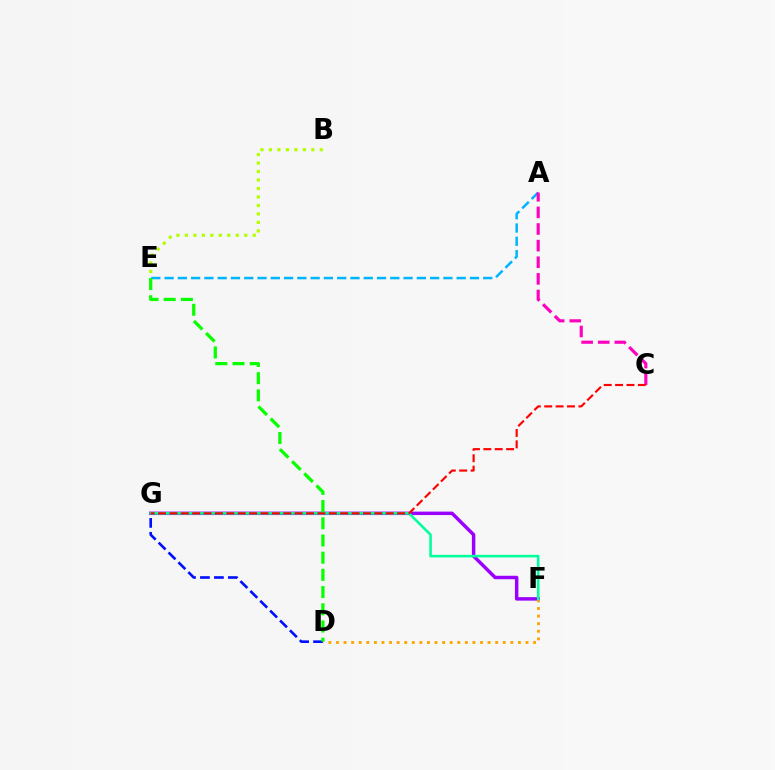{('D', 'G'): [{'color': '#0010ff', 'line_style': 'dashed', 'thickness': 1.9}], ('A', 'E'): [{'color': '#00b5ff', 'line_style': 'dashed', 'thickness': 1.8}], ('B', 'E'): [{'color': '#b3ff00', 'line_style': 'dotted', 'thickness': 2.3}], ('F', 'G'): [{'color': '#9b00ff', 'line_style': 'solid', 'thickness': 2.49}, {'color': '#00ff9d', 'line_style': 'solid', 'thickness': 1.86}], ('D', 'F'): [{'color': '#ffa500', 'line_style': 'dotted', 'thickness': 2.06}], ('A', 'C'): [{'color': '#ff00bd', 'line_style': 'dashed', 'thickness': 2.26}], ('C', 'G'): [{'color': '#ff0000', 'line_style': 'dashed', 'thickness': 1.55}], ('D', 'E'): [{'color': '#08ff00', 'line_style': 'dashed', 'thickness': 2.34}]}